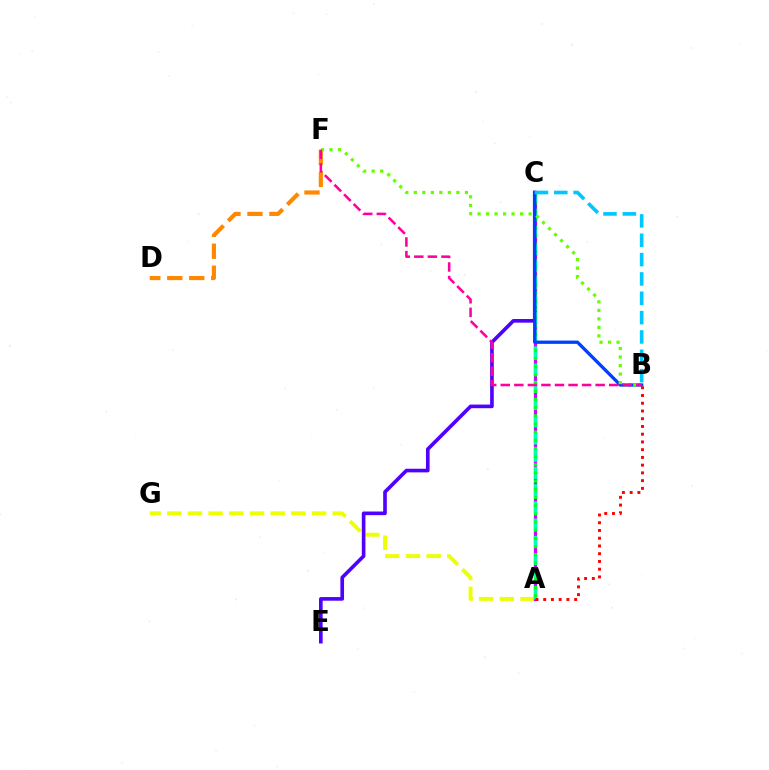{('A', 'G'): [{'color': '#eeff00', 'line_style': 'dashed', 'thickness': 2.81}], ('C', 'E'): [{'color': '#4f00ff', 'line_style': 'solid', 'thickness': 2.62}], ('A', 'C'): [{'color': '#d600ff', 'line_style': 'solid', 'thickness': 2.35}, {'color': '#00ffaf', 'line_style': 'dashed', 'thickness': 2.34}, {'color': '#00ff27', 'line_style': 'dotted', 'thickness': 2.22}], ('B', 'C'): [{'color': '#003fff', 'line_style': 'solid', 'thickness': 2.37}, {'color': '#00c7ff', 'line_style': 'dashed', 'thickness': 2.63}], ('A', 'B'): [{'color': '#ff0000', 'line_style': 'dotted', 'thickness': 2.1}], ('D', 'F'): [{'color': '#ff8800', 'line_style': 'dashed', 'thickness': 2.98}], ('B', 'F'): [{'color': '#66ff00', 'line_style': 'dotted', 'thickness': 2.31}, {'color': '#ff00a0', 'line_style': 'dashed', 'thickness': 1.84}]}